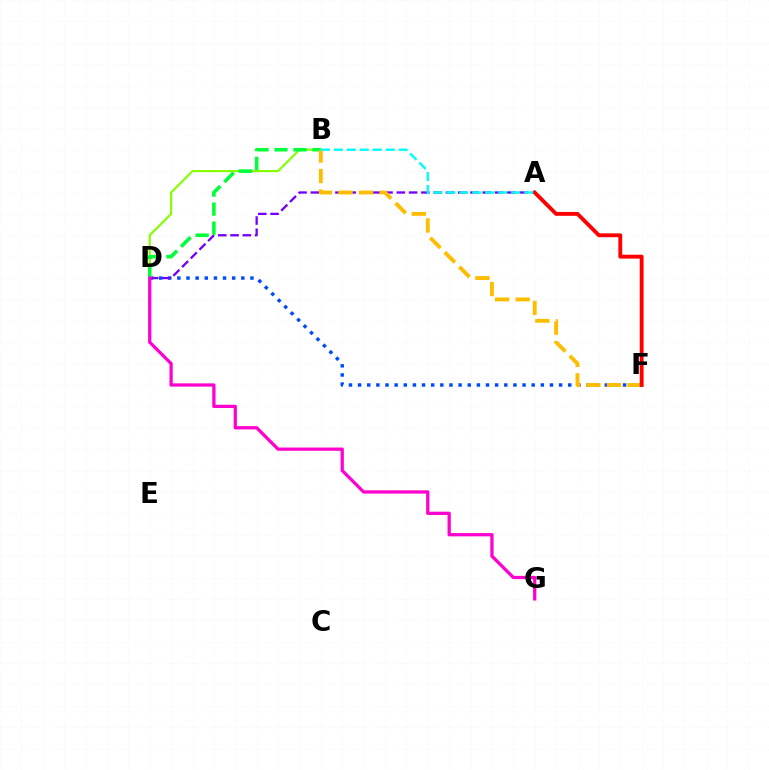{('D', 'F'): [{'color': '#004bff', 'line_style': 'dotted', 'thickness': 2.48}], ('A', 'D'): [{'color': '#7200ff', 'line_style': 'dashed', 'thickness': 1.67}], ('B', 'D'): [{'color': '#84ff00', 'line_style': 'solid', 'thickness': 1.55}, {'color': '#00ff39', 'line_style': 'dashed', 'thickness': 2.58}], ('D', 'G'): [{'color': '#ff00cf', 'line_style': 'solid', 'thickness': 2.35}], ('B', 'F'): [{'color': '#ffbd00', 'line_style': 'dashed', 'thickness': 2.79}], ('A', 'F'): [{'color': '#ff0000', 'line_style': 'solid', 'thickness': 2.78}], ('A', 'B'): [{'color': '#00fff6', 'line_style': 'dashed', 'thickness': 1.76}]}